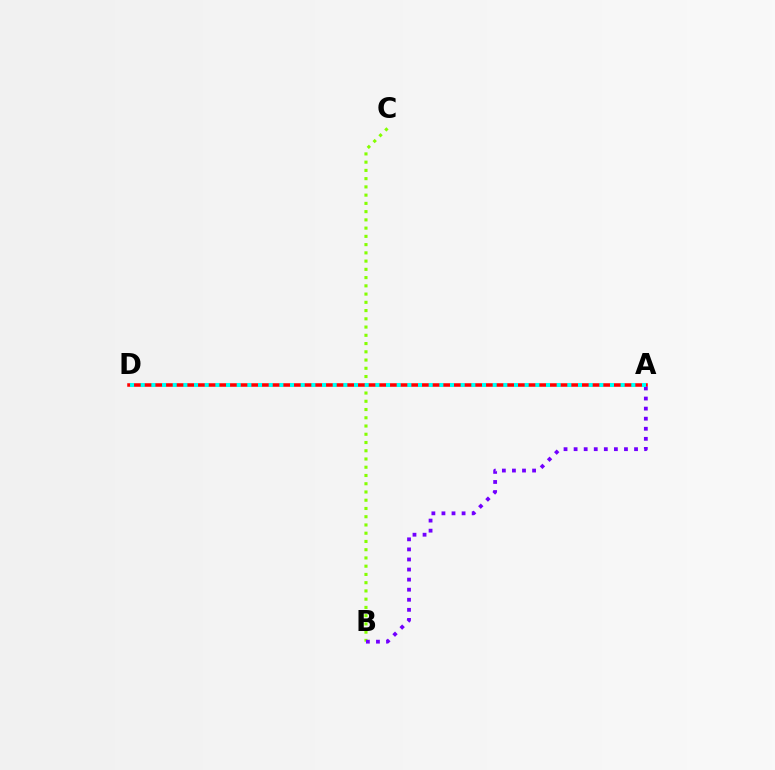{('B', 'C'): [{'color': '#84ff00', 'line_style': 'dotted', 'thickness': 2.24}], ('A', 'D'): [{'color': '#ff0000', 'line_style': 'solid', 'thickness': 2.54}, {'color': '#00fff6', 'line_style': 'dotted', 'thickness': 2.9}], ('A', 'B'): [{'color': '#7200ff', 'line_style': 'dotted', 'thickness': 2.74}]}